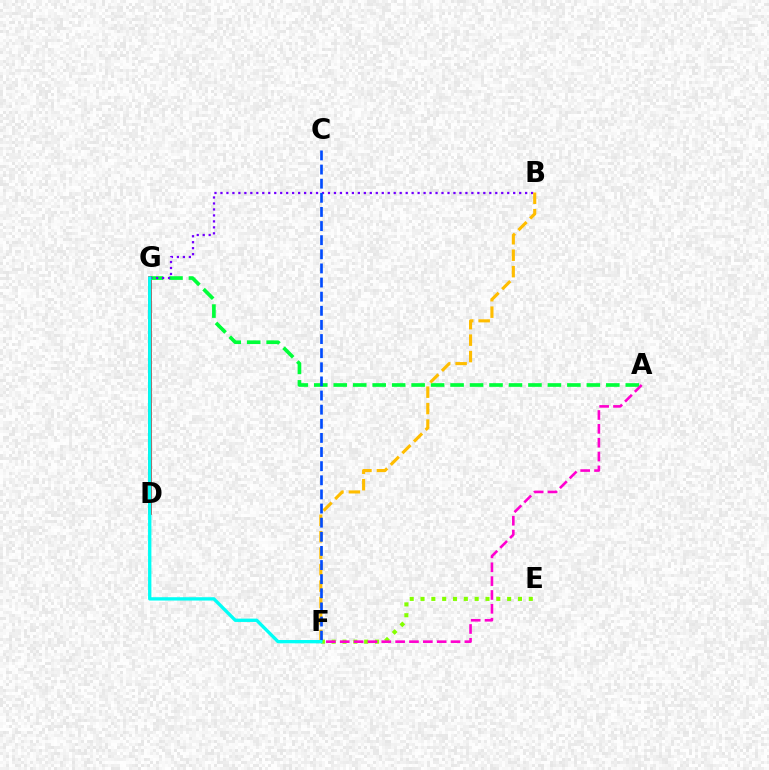{('D', 'G'): [{'color': '#ff0000', 'line_style': 'solid', 'thickness': 2.66}], ('A', 'G'): [{'color': '#00ff39', 'line_style': 'dashed', 'thickness': 2.64}], ('B', 'G'): [{'color': '#7200ff', 'line_style': 'dotted', 'thickness': 1.62}], ('E', 'F'): [{'color': '#84ff00', 'line_style': 'dotted', 'thickness': 2.94}], ('B', 'F'): [{'color': '#ffbd00', 'line_style': 'dashed', 'thickness': 2.24}], ('C', 'F'): [{'color': '#004bff', 'line_style': 'dashed', 'thickness': 1.92}], ('A', 'F'): [{'color': '#ff00cf', 'line_style': 'dashed', 'thickness': 1.88}], ('F', 'G'): [{'color': '#00fff6', 'line_style': 'solid', 'thickness': 2.4}]}